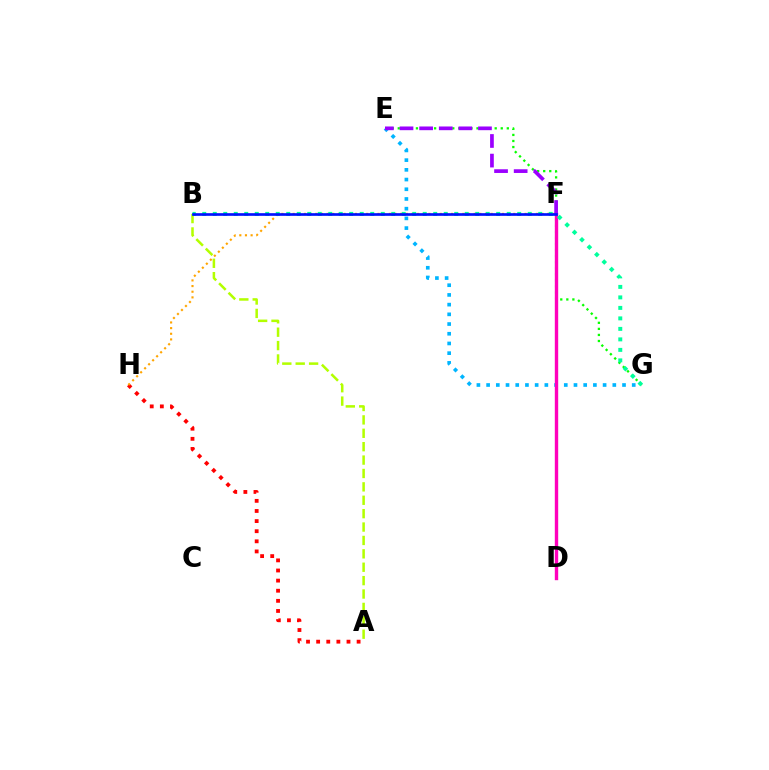{('A', 'B'): [{'color': '#b3ff00', 'line_style': 'dashed', 'thickness': 1.82}], ('E', 'G'): [{'color': '#00b5ff', 'line_style': 'dotted', 'thickness': 2.64}, {'color': '#08ff00', 'line_style': 'dotted', 'thickness': 1.65}], ('A', 'H'): [{'color': '#ff0000', 'line_style': 'dotted', 'thickness': 2.75}], ('F', 'H'): [{'color': '#ffa500', 'line_style': 'dotted', 'thickness': 1.54}], ('D', 'F'): [{'color': '#ff00bd', 'line_style': 'solid', 'thickness': 2.43}], ('E', 'F'): [{'color': '#9b00ff', 'line_style': 'dashed', 'thickness': 2.66}], ('B', 'G'): [{'color': '#00ff9d', 'line_style': 'dotted', 'thickness': 2.85}], ('B', 'F'): [{'color': '#0010ff', 'line_style': 'solid', 'thickness': 1.92}]}